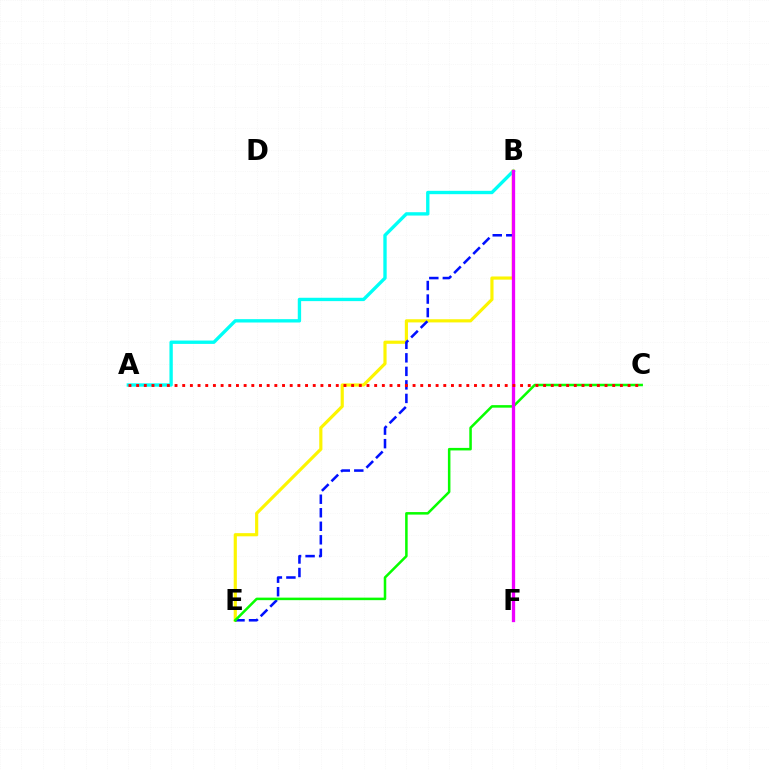{('A', 'B'): [{'color': '#00fff6', 'line_style': 'solid', 'thickness': 2.41}], ('B', 'E'): [{'color': '#fcf500', 'line_style': 'solid', 'thickness': 2.28}, {'color': '#0010ff', 'line_style': 'dashed', 'thickness': 1.84}], ('C', 'E'): [{'color': '#08ff00', 'line_style': 'solid', 'thickness': 1.82}], ('B', 'F'): [{'color': '#ee00ff', 'line_style': 'solid', 'thickness': 2.37}], ('A', 'C'): [{'color': '#ff0000', 'line_style': 'dotted', 'thickness': 2.09}]}